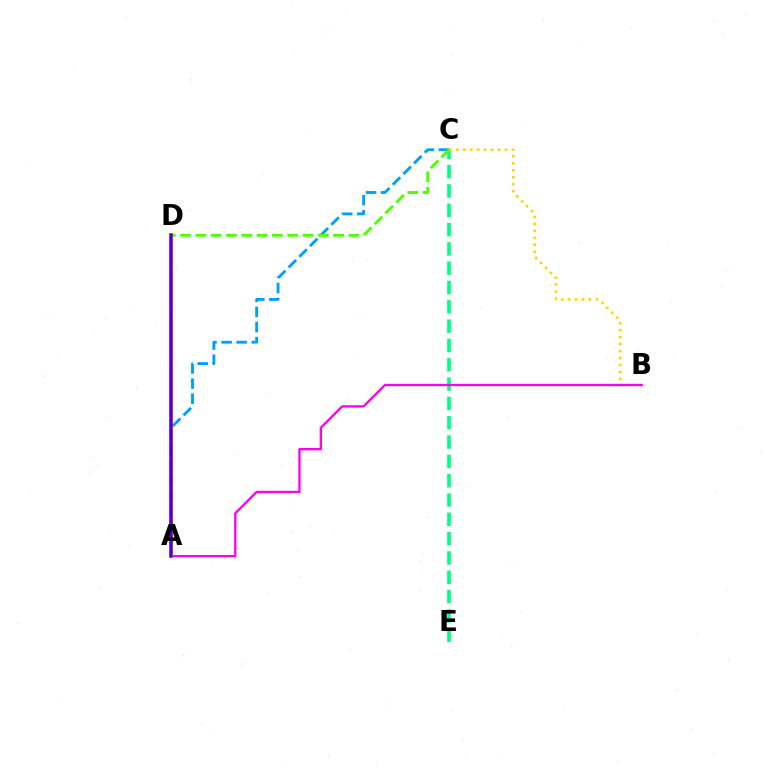{('A', 'C'): [{'color': '#009eff', 'line_style': 'dashed', 'thickness': 2.05}], ('C', 'E'): [{'color': '#00ff86', 'line_style': 'dashed', 'thickness': 2.62}], ('C', 'D'): [{'color': '#4fff00', 'line_style': 'dashed', 'thickness': 2.08}], ('A', 'D'): [{'color': '#ff0000', 'line_style': 'solid', 'thickness': 2.58}, {'color': '#3700ff', 'line_style': 'solid', 'thickness': 1.66}], ('B', 'C'): [{'color': '#ffd500', 'line_style': 'dotted', 'thickness': 1.89}], ('A', 'B'): [{'color': '#ff00ed', 'line_style': 'solid', 'thickness': 1.67}]}